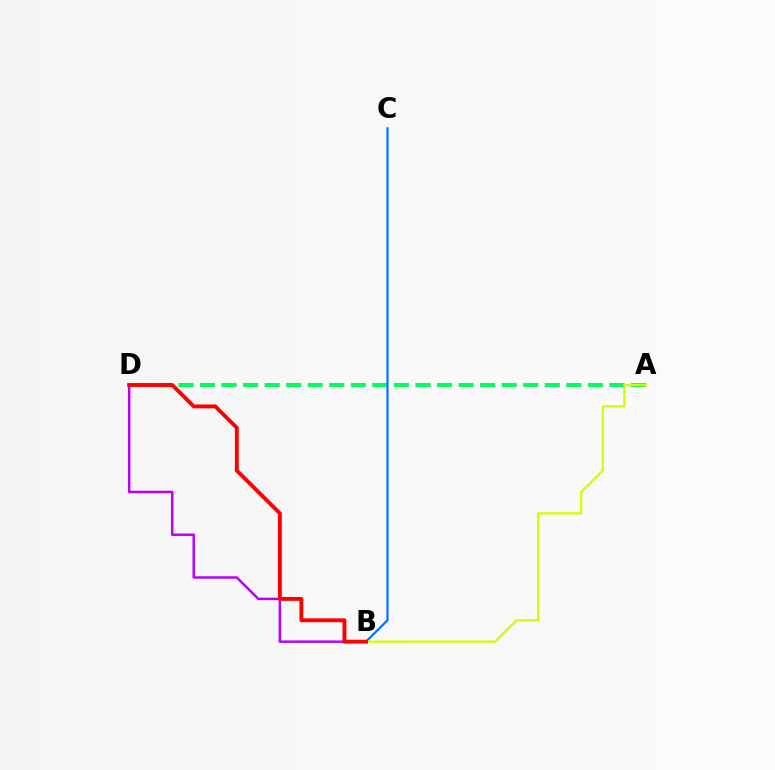{('A', 'D'): [{'color': '#00ff5c', 'line_style': 'dashed', 'thickness': 2.93}], ('B', 'C'): [{'color': '#0074ff', 'line_style': 'solid', 'thickness': 1.57}], ('A', 'B'): [{'color': '#d1ff00', 'line_style': 'solid', 'thickness': 1.65}], ('B', 'D'): [{'color': '#b900ff', 'line_style': 'solid', 'thickness': 1.79}, {'color': '#ff0000', 'line_style': 'solid', 'thickness': 2.8}]}